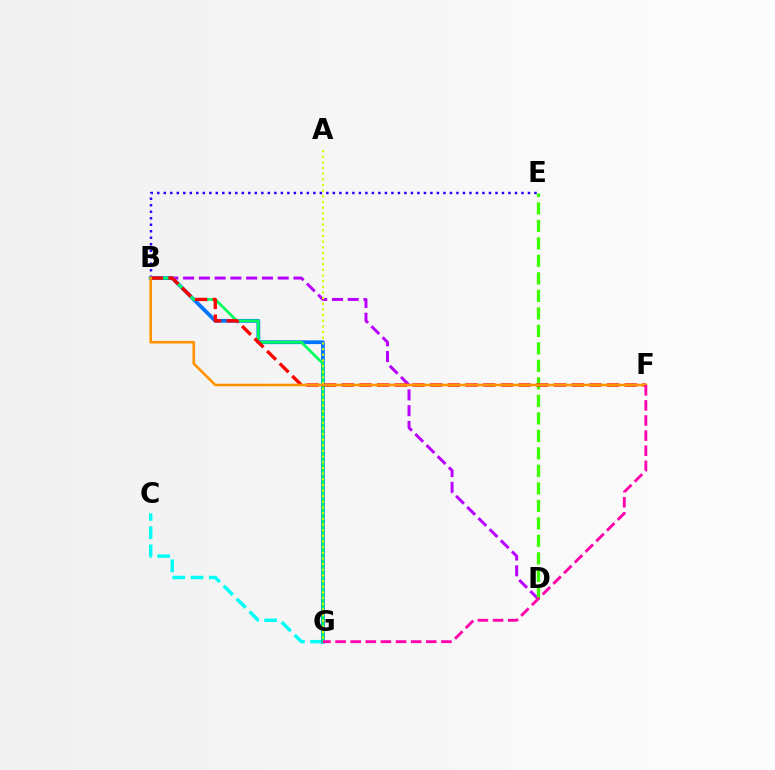{('B', 'D'): [{'color': '#b900ff', 'line_style': 'dashed', 'thickness': 2.14}], ('B', 'E'): [{'color': '#2500ff', 'line_style': 'dotted', 'thickness': 1.77}], ('C', 'G'): [{'color': '#00fff6', 'line_style': 'dashed', 'thickness': 2.48}], ('B', 'G'): [{'color': '#0074ff', 'line_style': 'solid', 'thickness': 2.71}, {'color': '#00ff5c', 'line_style': 'solid', 'thickness': 1.98}], ('A', 'G'): [{'color': '#d1ff00', 'line_style': 'dotted', 'thickness': 1.54}], ('D', 'E'): [{'color': '#3dff00', 'line_style': 'dashed', 'thickness': 2.38}], ('B', 'F'): [{'color': '#ff0000', 'line_style': 'dashed', 'thickness': 2.4}, {'color': '#ff9400', 'line_style': 'solid', 'thickness': 1.87}], ('F', 'G'): [{'color': '#ff00ac', 'line_style': 'dashed', 'thickness': 2.05}]}